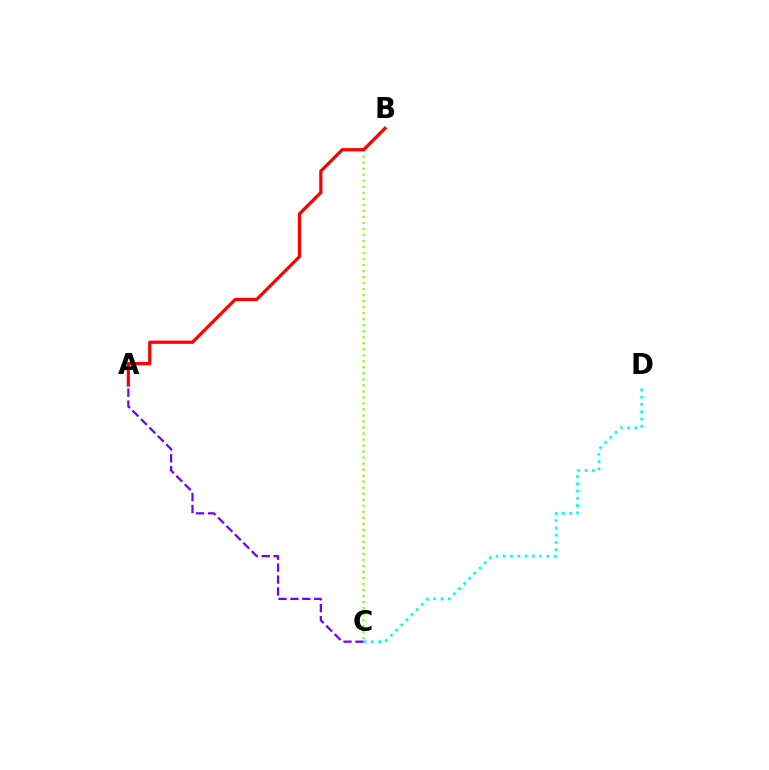{('C', 'D'): [{'color': '#00fff6', 'line_style': 'dotted', 'thickness': 1.98}], ('B', 'C'): [{'color': '#84ff00', 'line_style': 'dotted', 'thickness': 1.63}], ('A', 'B'): [{'color': '#ff0000', 'line_style': 'solid', 'thickness': 2.32}], ('A', 'C'): [{'color': '#7200ff', 'line_style': 'dashed', 'thickness': 1.62}]}